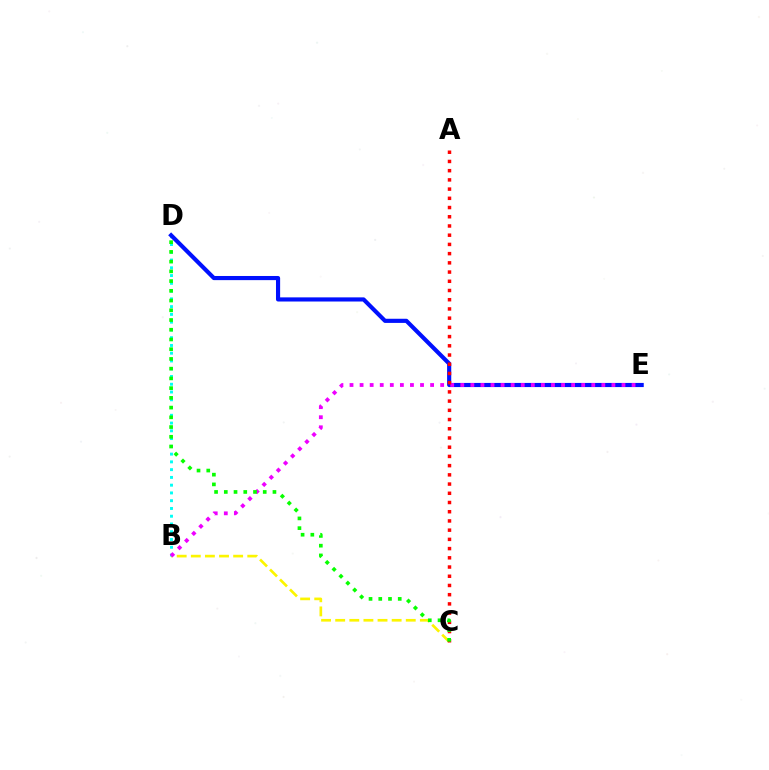{('B', 'C'): [{'color': '#fcf500', 'line_style': 'dashed', 'thickness': 1.92}], ('B', 'D'): [{'color': '#00fff6', 'line_style': 'dotted', 'thickness': 2.11}], ('D', 'E'): [{'color': '#0010ff', 'line_style': 'solid', 'thickness': 2.98}], ('B', 'E'): [{'color': '#ee00ff', 'line_style': 'dotted', 'thickness': 2.74}], ('A', 'C'): [{'color': '#ff0000', 'line_style': 'dotted', 'thickness': 2.5}], ('C', 'D'): [{'color': '#08ff00', 'line_style': 'dotted', 'thickness': 2.64}]}